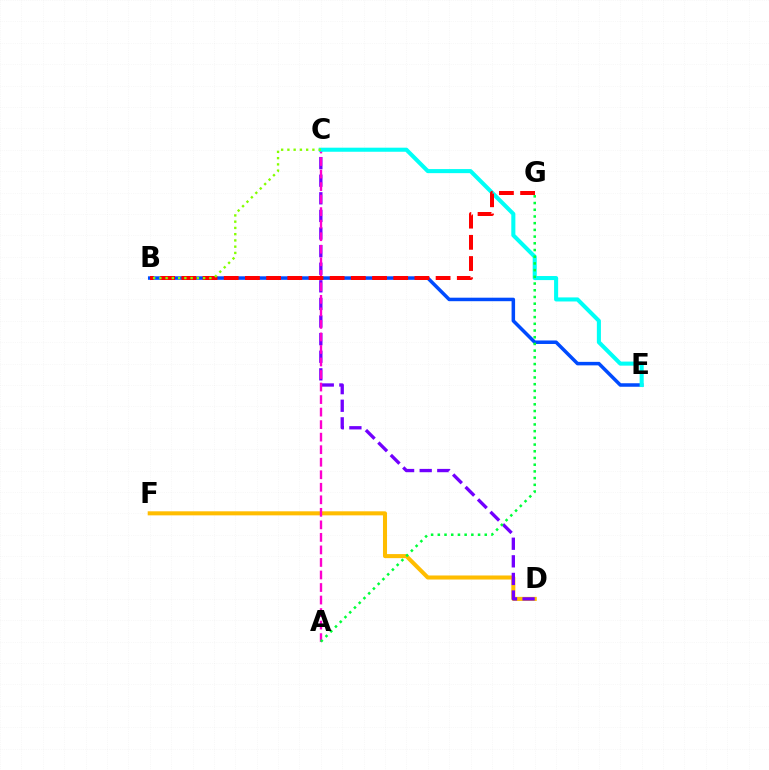{('D', 'F'): [{'color': '#ffbd00', 'line_style': 'solid', 'thickness': 2.92}], ('B', 'E'): [{'color': '#004bff', 'line_style': 'solid', 'thickness': 2.52}], ('C', 'D'): [{'color': '#7200ff', 'line_style': 'dashed', 'thickness': 2.39}], ('A', 'C'): [{'color': '#ff00cf', 'line_style': 'dashed', 'thickness': 1.7}], ('C', 'E'): [{'color': '#00fff6', 'line_style': 'solid', 'thickness': 2.93}], ('B', 'G'): [{'color': '#ff0000', 'line_style': 'dashed', 'thickness': 2.88}], ('B', 'C'): [{'color': '#84ff00', 'line_style': 'dotted', 'thickness': 1.7}], ('A', 'G'): [{'color': '#00ff39', 'line_style': 'dotted', 'thickness': 1.82}]}